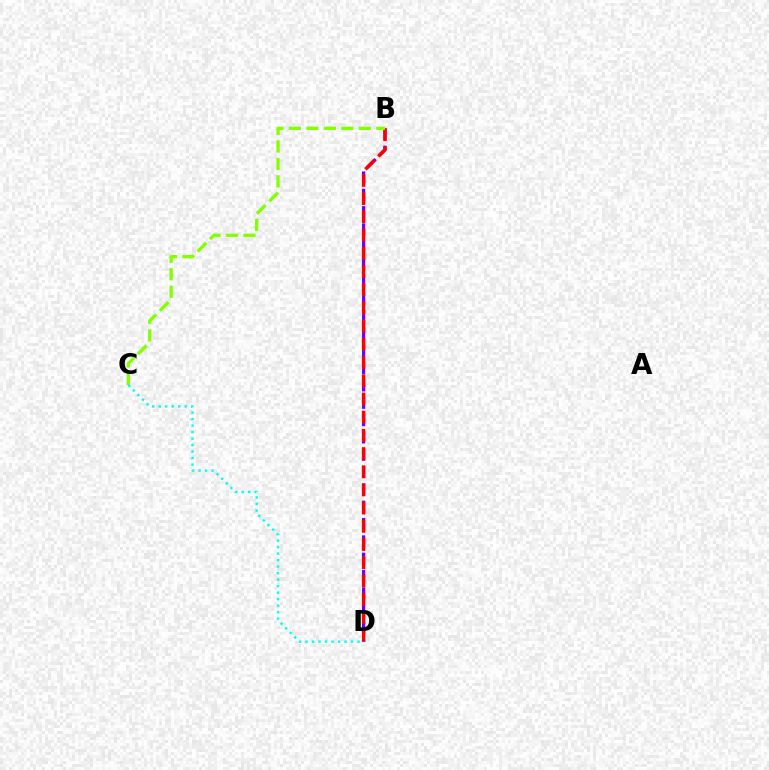{('B', 'D'): [{'color': '#7200ff', 'line_style': 'dashed', 'thickness': 2.35}, {'color': '#ff0000', 'line_style': 'dashed', 'thickness': 2.47}], ('B', 'C'): [{'color': '#84ff00', 'line_style': 'dashed', 'thickness': 2.37}], ('C', 'D'): [{'color': '#00fff6', 'line_style': 'dotted', 'thickness': 1.77}]}